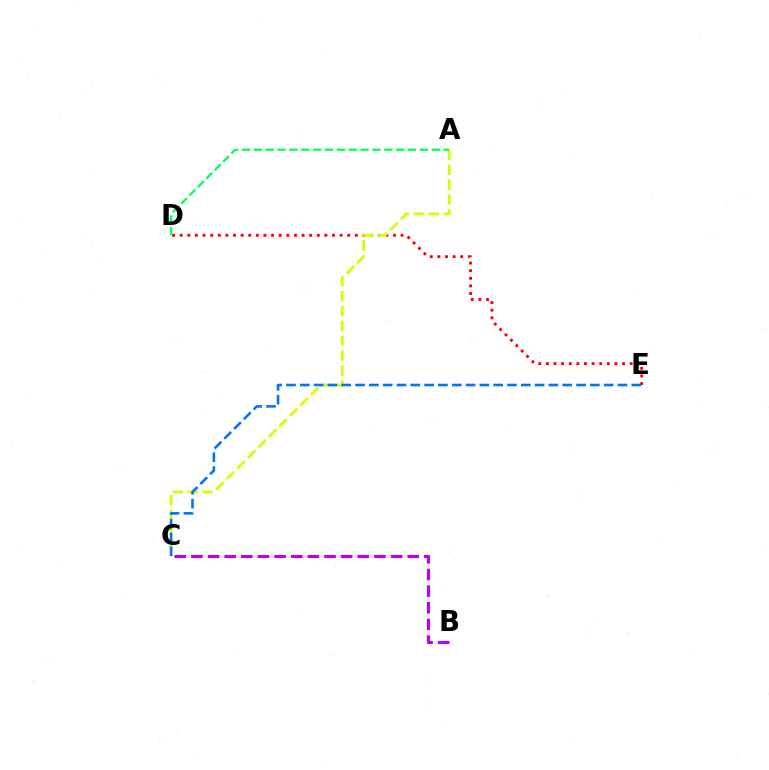{('D', 'E'): [{'color': '#ff0000', 'line_style': 'dotted', 'thickness': 2.07}], ('A', 'C'): [{'color': '#d1ff00', 'line_style': 'dashed', 'thickness': 2.02}], ('C', 'E'): [{'color': '#0074ff', 'line_style': 'dashed', 'thickness': 1.88}], ('A', 'D'): [{'color': '#00ff5c', 'line_style': 'dashed', 'thickness': 1.61}], ('B', 'C'): [{'color': '#b900ff', 'line_style': 'dashed', 'thickness': 2.26}]}